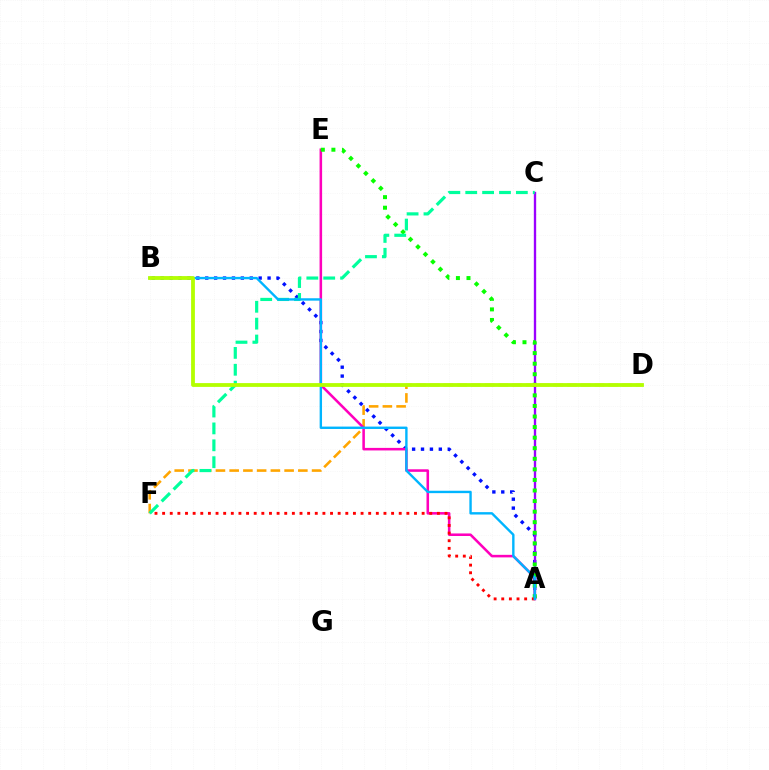{('A', 'B'): [{'color': '#0010ff', 'line_style': 'dotted', 'thickness': 2.42}, {'color': '#00b5ff', 'line_style': 'solid', 'thickness': 1.72}], ('D', 'F'): [{'color': '#ffa500', 'line_style': 'dashed', 'thickness': 1.87}], ('A', 'C'): [{'color': '#9b00ff', 'line_style': 'solid', 'thickness': 1.69}], ('A', 'E'): [{'color': '#ff00bd', 'line_style': 'solid', 'thickness': 1.84}, {'color': '#08ff00', 'line_style': 'dotted', 'thickness': 2.87}], ('A', 'F'): [{'color': '#ff0000', 'line_style': 'dotted', 'thickness': 2.07}], ('C', 'F'): [{'color': '#00ff9d', 'line_style': 'dashed', 'thickness': 2.29}], ('B', 'D'): [{'color': '#b3ff00', 'line_style': 'solid', 'thickness': 2.74}]}